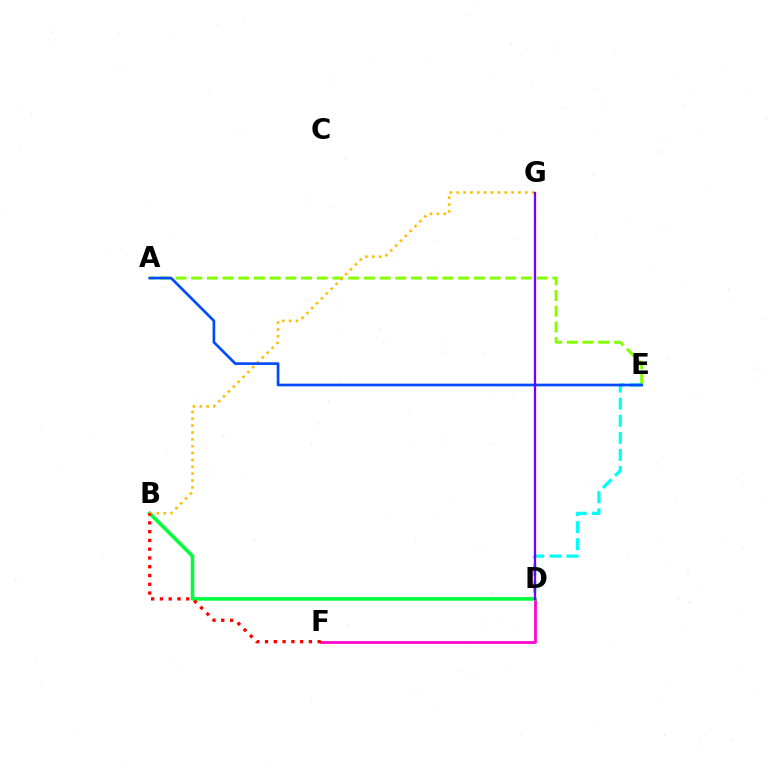{('A', 'E'): [{'color': '#84ff00', 'line_style': 'dashed', 'thickness': 2.13}, {'color': '#004bff', 'line_style': 'solid', 'thickness': 1.92}], ('D', 'F'): [{'color': '#ff00cf', 'line_style': 'solid', 'thickness': 1.97}], ('D', 'E'): [{'color': '#00fff6', 'line_style': 'dashed', 'thickness': 2.32}], ('B', 'D'): [{'color': '#00ff39', 'line_style': 'solid', 'thickness': 2.57}], ('B', 'G'): [{'color': '#ffbd00', 'line_style': 'dotted', 'thickness': 1.86}], ('B', 'F'): [{'color': '#ff0000', 'line_style': 'dotted', 'thickness': 2.38}], ('D', 'G'): [{'color': '#7200ff', 'line_style': 'solid', 'thickness': 1.63}]}